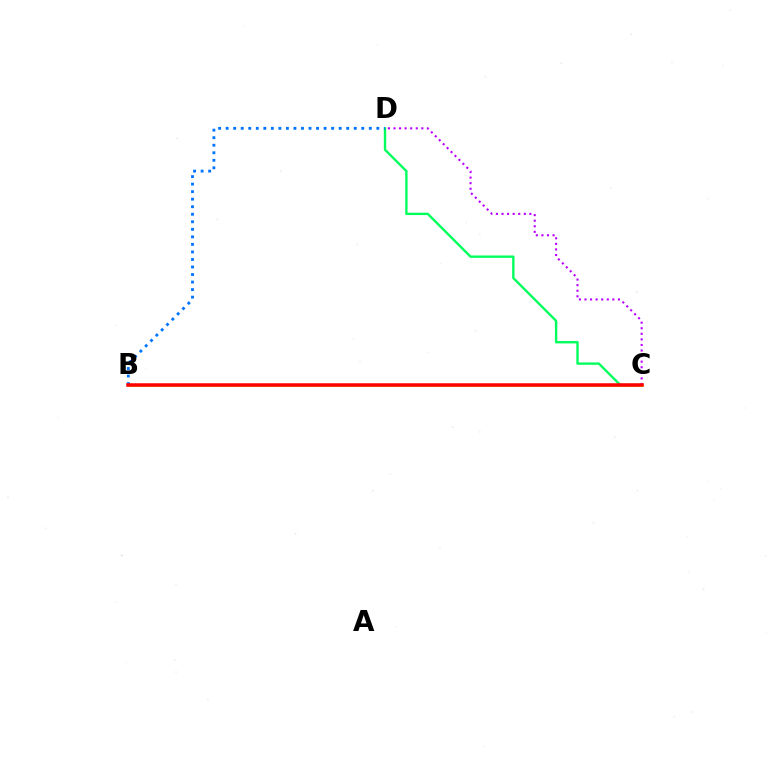{('C', 'D'): [{'color': '#00ff5c', 'line_style': 'solid', 'thickness': 1.71}, {'color': '#b900ff', 'line_style': 'dotted', 'thickness': 1.51}], ('B', 'D'): [{'color': '#0074ff', 'line_style': 'dotted', 'thickness': 2.05}], ('B', 'C'): [{'color': '#d1ff00', 'line_style': 'solid', 'thickness': 1.89}, {'color': '#ff0000', 'line_style': 'solid', 'thickness': 2.53}]}